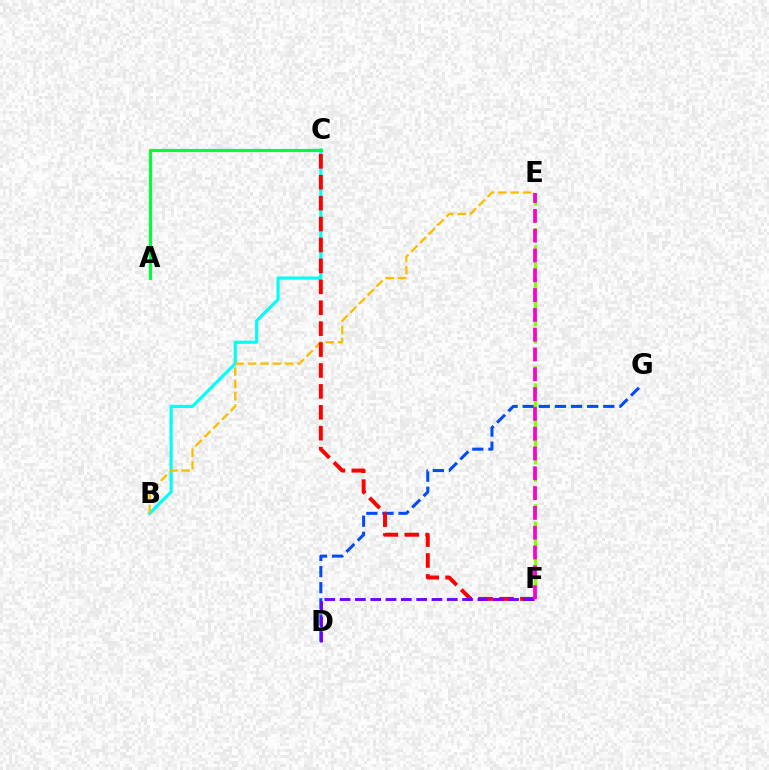{('D', 'G'): [{'color': '#004bff', 'line_style': 'dashed', 'thickness': 2.19}], ('B', 'C'): [{'color': '#00fff6', 'line_style': 'solid', 'thickness': 2.29}], ('A', 'C'): [{'color': '#00ff39', 'line_style': 'solid', 'thickness': 2.26}], ('B', 'E'): [{'color': '#ffbd00', 'line_style': 'dashed', 'thickness': 1.68}], ('C', 'F'): [{'color': '#ff0000', 'line_style': 'dashed', 'thickness': 2.84}], ('E', 'F'): [{'color': '#84ff00', 'line_style': 'dashed', 'thickness': 2.34}, {'color': '#ff00cf', 'line_style': 'dashed', 'thickness': 2.69}], ('D', 'F'): [{'color': '#7200ff', 'line_style': 'dashed', 'thickness': 2.08}]}